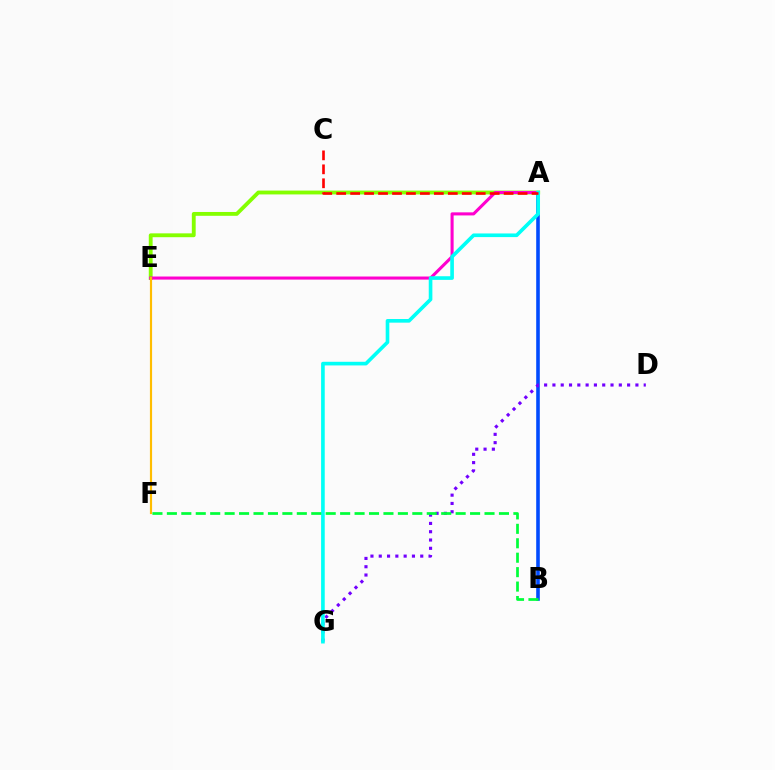{('A', 'B'): [{'color': '#004bff', 'line_style': 'solid', 'thickness': 2.59}], ('D', 'G'): [{'color': '#7200ff', 'line_style': 'dotted', 'thickness': 2.25}], ('A', 'E'): [{'color': '#84ff00', 'line_style': 'solid', 'thickness': 2.77}, {'color': '#ff00cf', 'line_style': 'solid', 'thickness': 2.21}], ('A', 'G'): [{'color': '#00fff6', 'line_style': 'solid', 'thickness': 2.62}], ('E', 'F'): [{'color': '#ffbd00', 'line_style': 'solid', 'thickness': 1.57}], ('A', 'C'): [{'color': '#ff0000', 'line_style': 'dashed', 'thickness': 1.9}], ('B', 'F'): [{'color': '#00ff39', 'line_style': 'dashed', 'thickness': 1.96}]}